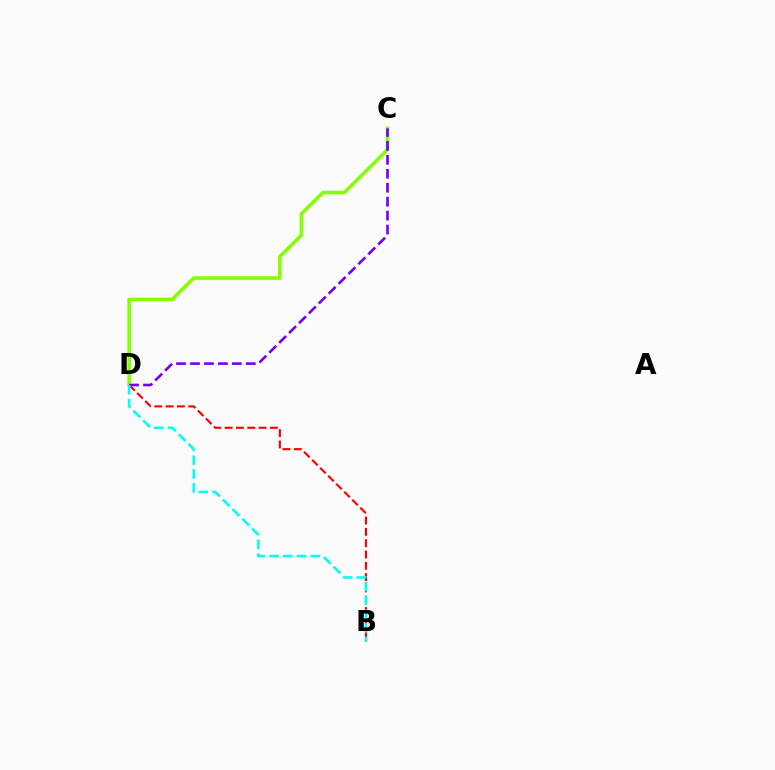{('B', 'D'): [{'color': '#ff0000', 'line_style': 'dashed', 'thickness': 1.54}, {'color': '#00fff6', 'line_style': 'dashed', 'thickness': 1.87}], ('C', 'D'): [{'color': '#84ff00', 'line_style': 'solid', 'thickness': 2.57}, {'color': '#7200ff', 'line_style': 'dashed', 'thickness': 1.9}]}